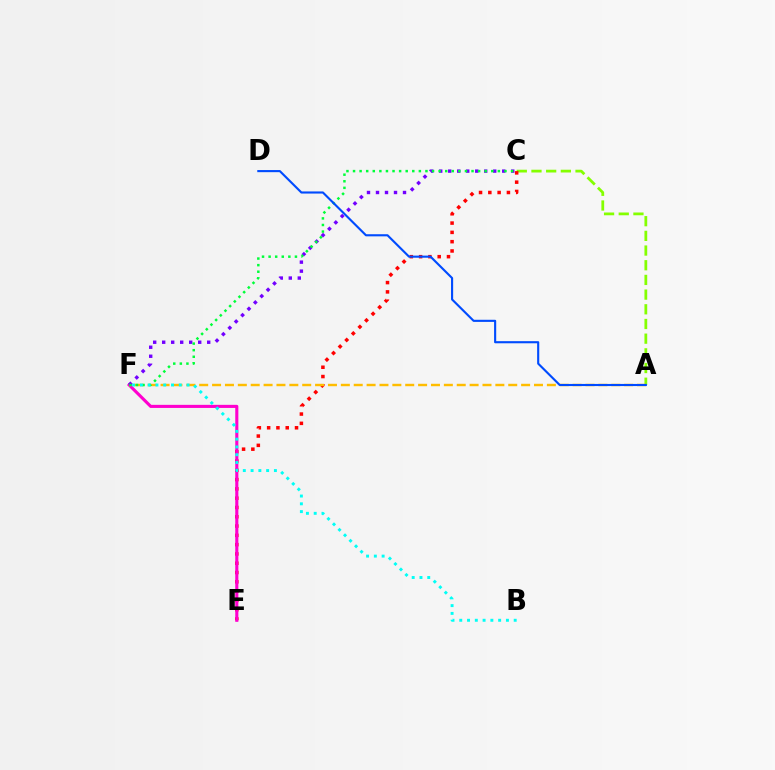{('A', 'C'): [{'color': '#84ff00', 'line_style': 'dashed', 'thickness': 1.99}], ('C', 'E'): [{'color': '#ff0000', 'line_style': 'dotted', 'thickness': 2.53}], ('E', 'F'): [{'color': '#ff00cf', 'line_style': 'solid', 'thickness': 2.23}], ('A', 'F'): [{'color': '#ffbd00', 'line_style': 'dashed', 'thickness': 1.75}], ('C', 'F'): [{'color': '#7200ff', 'line_style': 'dotted', 'thickness': 2.45}, {'color': '#00ff39', 'line_style': 'dotted', 'thickness': 1.79}], ('B', 'F'): [{'color': '#00fff6', 'line_style': 'dotted', 'thickness': 2.11}], ('A', 'D'): [{'color': '#004bff', 'line_style': 'solid', 'thickness': 1.53}]}